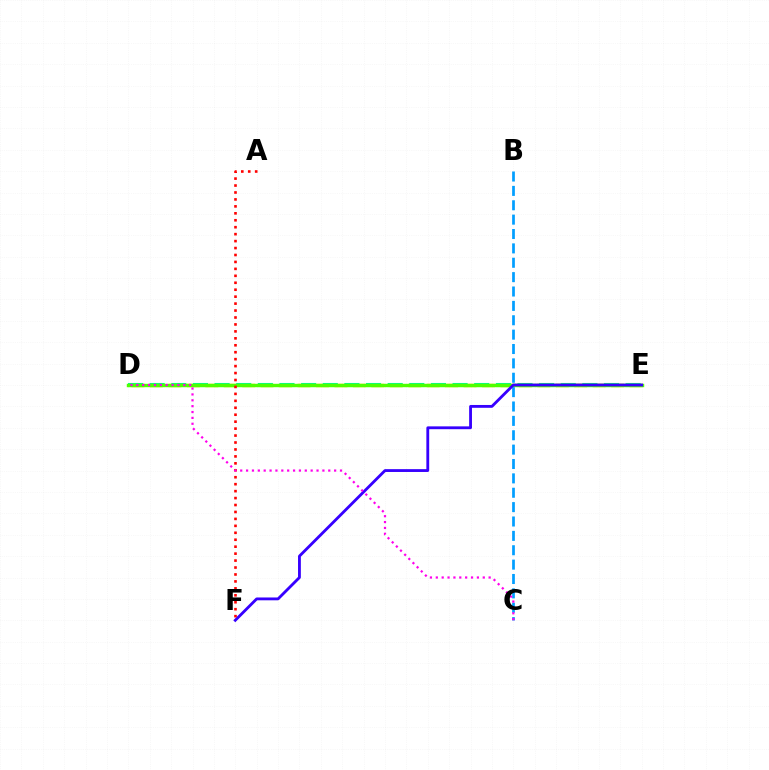{('D', 'E'): [{'color': '#ffd500', 'line_style': 'dashed', 'thickness': 2.51}, {'color': '#00ff86', 'line_style': 'dashed', 'thickness': 2.94}, {'color': '#4fff00', 'line_style': 'solid', 'thickness': 2.45}], ('B', 'C'): [{'color': '#009eff', 'line_style': 'dashed', 'thickness': 1.95}], ('E', 'F'): [{'color': '#3700ff', 'line_style': 'solid', 'thickness': 2.04}], ('A', 'F'): [{'color': '#ff0000', 'line_style': 'dotted', 'thickness': 1.89}], ('C', 'D'): [{'color': '#ff00ed', 'line_style': 'dotted', 'thickness': 1.59}]}